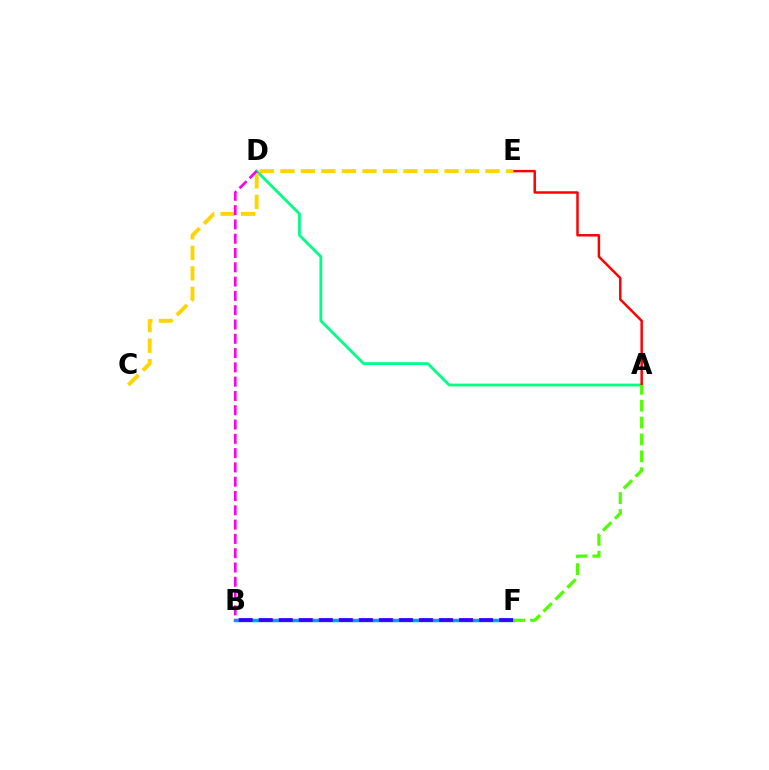{('B', 'F'): [{'color': '#009eff', 'line_style': 'solid', 'thickness': 2.47}, {'color': '#3700ff', 'line_style': 'dashed', 'thickness': 2.72}], ('A', 'D'): [{'color': '#00ff86', 'line_style': 'solid', 'thickness': 2.01}], ('A', 'E'): [{'color': '#ff0000', 'line_style': 'solid', 'thickness': 1.78}], ('A', 'F'): [{'color': '#4fff00', 'line_style': 'dashed', 'thickness': 2.29}], ('C', 'E'): [{'color': '#ffd500', 'line_style': 'dashed', 'thickness': 2.79}], ('B', 'D'): [{'color': '#ff00ed', 'line_style': 'dashed', 'thickness': 1.94}]}